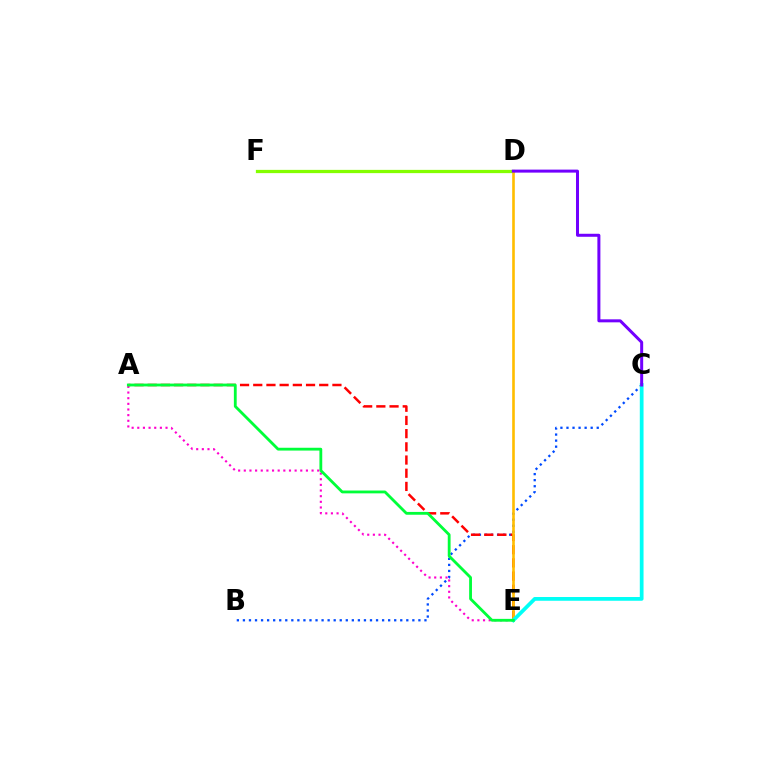{('B', 'C'): [{'color': '#004bff', 'line_style': 'dotted', 'thickness': 1.64}], ('D', 'F'): [{'color': '#84ff00', 'line_style': 'solid', 'thickness': 2.35}], ('A', 'E'): [{'color': '#ff00cf', 'line_style': 'dotted', 'thickness': 1.53}, {'color': '#ff0000', 'line_style': 'dashed', 'thickness': 1.79}, {'color': '#00ff39', 'line_style': 'solid', 'thickness': 2.03}], ('D', 'E'): [{'color': '#ffbd00', 'line_style': 'solid', 'thickness': 1.9}], ('C', 'E'): [{'color': '#00fff6', 'line_style': 'solid', 'thickness': 2.7}], ('C', 'D'): [{'color': '#7200ff', 'line_style': 'solid', 'thickness': 2.16}]}